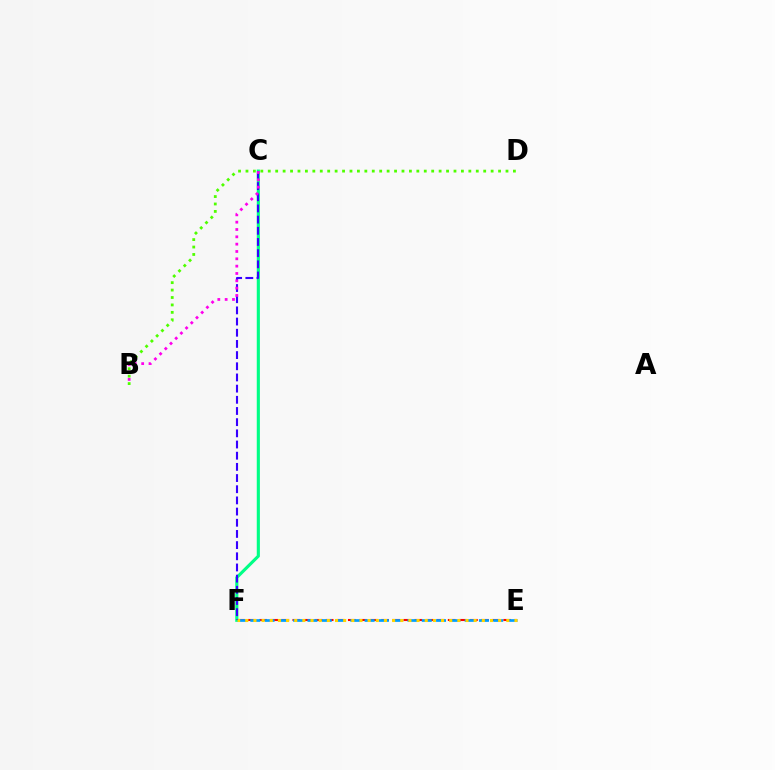{('E', 'F'): [{'color': '#ff0000', 'line_style': 'dashed', 'thickness': 1.51}, {'color': '#009eff', 'line_style': 'dashed', 'thickness': 1.94}, {'color': '#ffd500', 'line_style': 'dotted', 'thickness': 2.22}], ('C', 'F'): [{'color': '#00ff86', 'line_style': 'solid', 'thickness': 2.25}, {'color': '#3700ff', 'line_style': 'dashed', 'thickness': 1.52}], ('B', 'C'): [{'color': '#ff00ed', 'line_style': 'dotted', 'thickness': 1.99}], ('B', 'D'): [{'color': '#4fff00', 'line_style': 'dotted', 'thickness': 2.02}]}